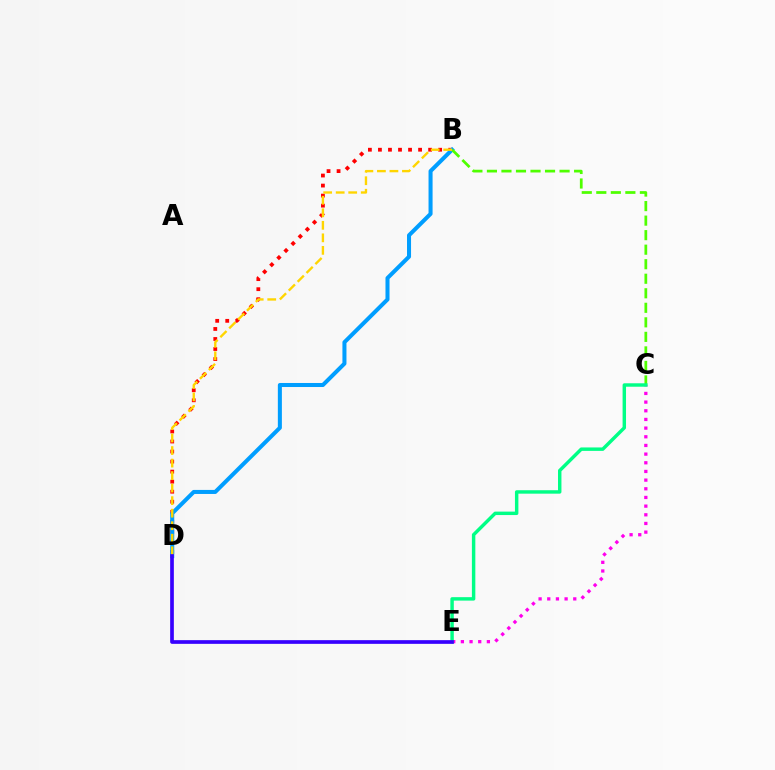{('C', 'E'): [{'color': '#ff00ed', 'line_style': 'dotted', 'thickness': 2.36}, {'color': '#00ff86', 'line_style': 'solid', 'thickness': 2.48}], ('B', 'D'): [{'color': '#ff0000', 'line_style': 'dotted', 'thickness': 2.73}, {'color': '#009eff', 'line_style': 'solid', 'thickness': 2.9}, {'color': '#ffd500', 'line_style': 'dashed', 'thickness': 1.7}], ('B', 'C'): [{'color': '#4fff00', 'line_style': 'dashed', 'thickness': 1.97}], ('D', 'E'): [{'color': '#3700ff', 'line_style': 'solid', 'thickness': 2.65}]}